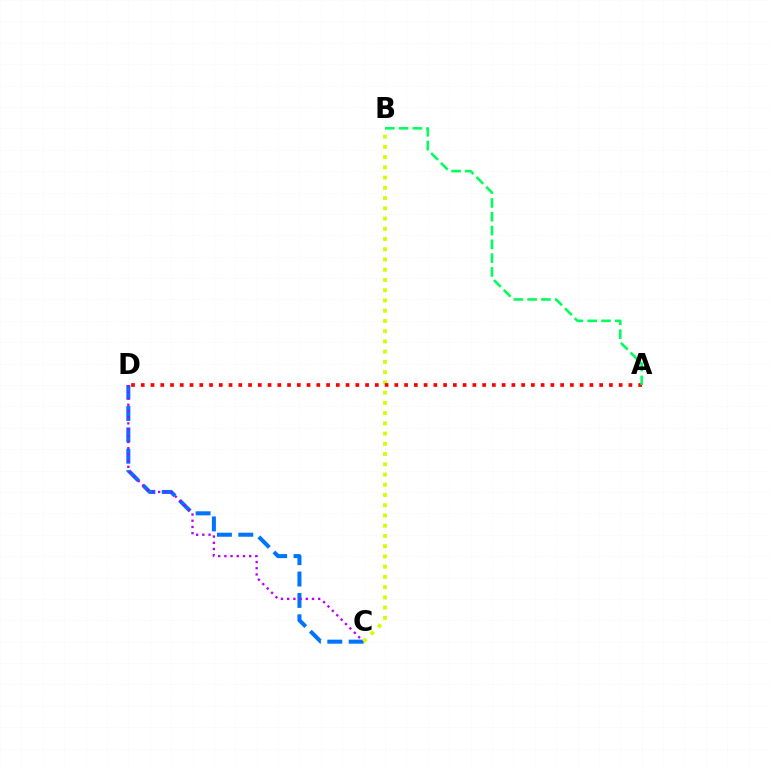{('C', 'D'): [{'color': '#0074ff', 'line_style': 'dashed', 'thickness': 2.9}, {'color': '#b900ff', 'line_style': 'dotted', 'thickness': 1.69}], ('B', 'C'): [{'color': '#d1ff00', 'line_style': 'dotted', 'thickness': 2.78}], ('A', 'D'): [{'color': '#ff0000', 'line_style': 'dotted', 'thickness': 2.65}], ('A', 'B'): [{'color': '#00ff5c', 'line_style': 'dashed', 'thickness': 1.87}]}